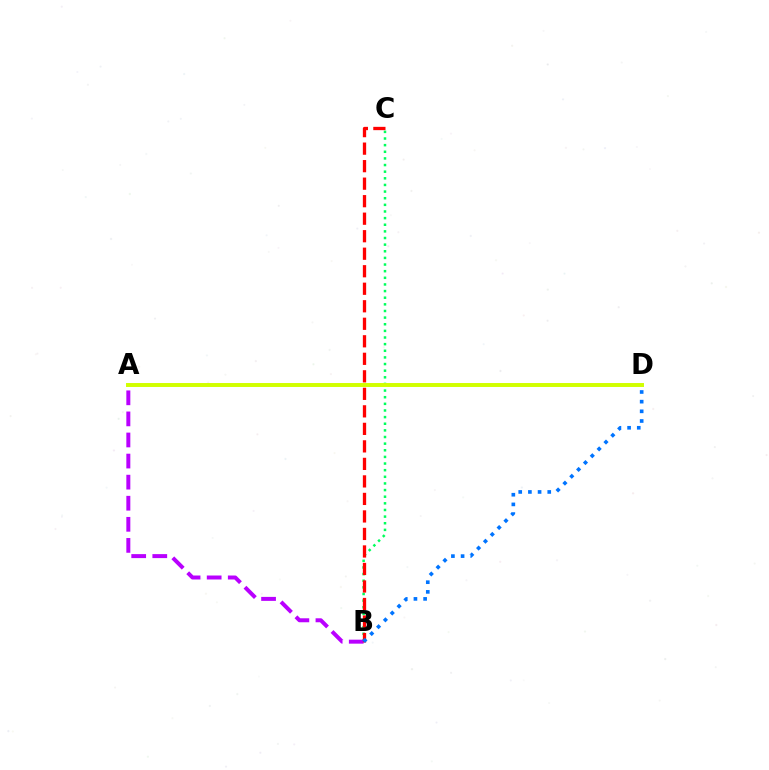{('B', 'C'): [{'color': '#00ff5c', 'line_style': 'dotted', 'thickness': 1.8}, {'color': '#ff0000', 'line_style': 'dashed', 'thickness': 2.38}], ('A', 'B'): [{'color': '#b900ff', 'line_style': 'dashed', 'thickness': 2.86}], ('A', 'D'): [{'color': '#d1ff00', 'line_style': 'solid', 'thickness': 2.84}], ('B', 'D'): [{'color': '#0074ff', 'line_style': 'dotted', 'thickness': 2.63}]}